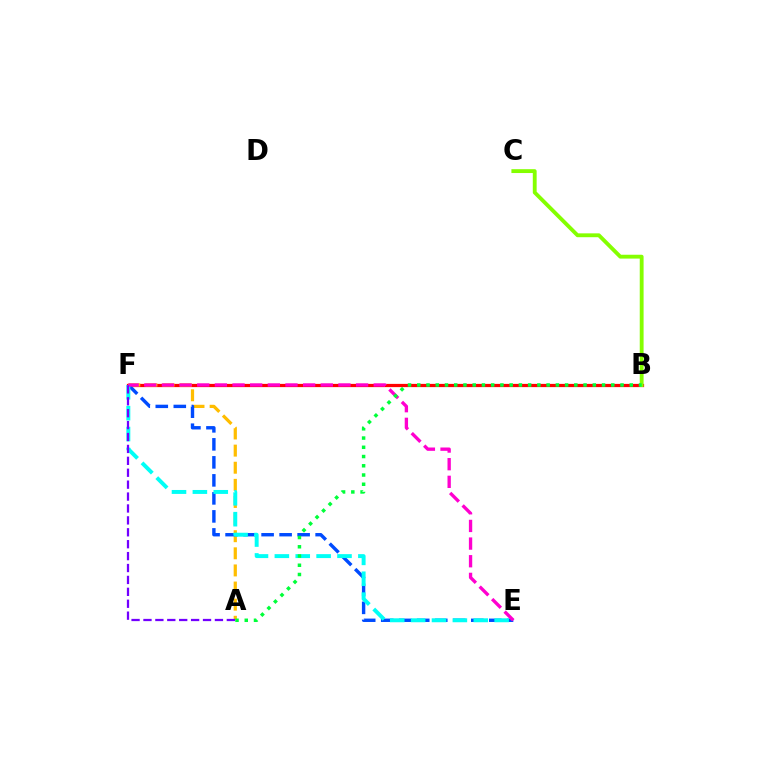{('B', 'F'): [{'color': '#ff0000', 'line_style': 'solid', 'thickness': 2.33}], ('A', 'F'): [{'color': '#ffbd00', 'line_style': 'dashed', 'thickness': 2.33}, {'color': '#7200ff', 'line_style': 'dashed', 'thickness': 1.62}], ('E', 'F'): [{'color': '#004bff', 'line_style': 'dashed', 'thickness': 2.45}, {'color': '#00fff6', 'line_style': 'dashed', 'thickness': 2.84}, {'color': '#ff00cf', 'line_style': 'dashed', 'thickness': 2.4}], ('B', 'C'): [{'color': '#84ff00', 'line_style': 'solid', 'thickness': 2.77}], ('A', 'B'): [{'color': '#00ff39', 'line_style': 'dotted', 'thickness': 2.51}]}